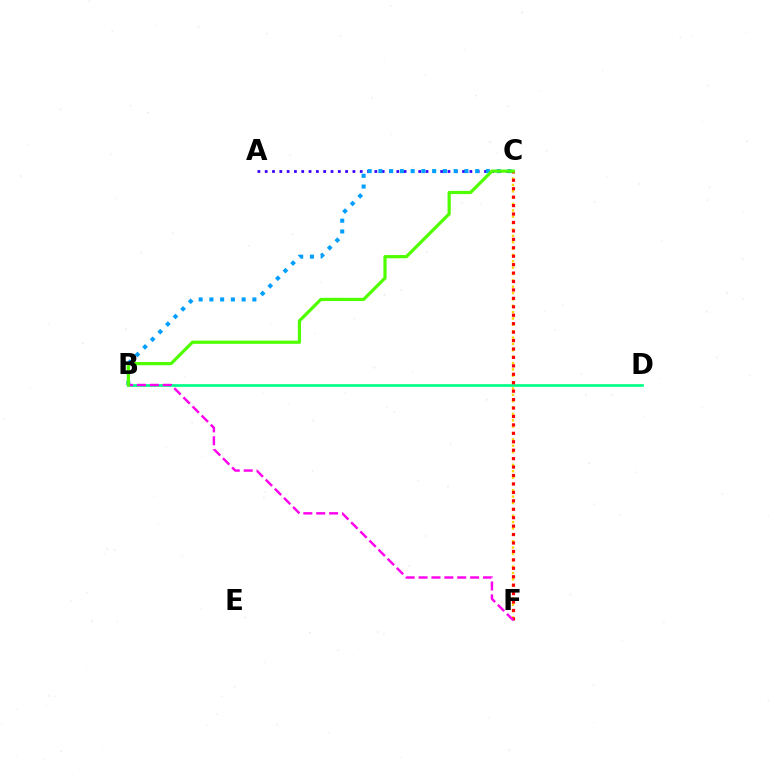{('C', 'F'): [{'color': '#ffd500', 'line_style': 'dotted', 'thickness': 1.73}, {'color': '#ff0000', 'line_style': 'dotted', 'thickness': 2.29}], ('B', 'D'): [{'color': '#00ff86', 'line_style': 'solid', 'thickness': 1.93}], ('A', 'C'): [{'color': '#3700ff', 'line_style': 'dotted', 'thickness': 1.99}], ('B', 'C'): [{'color': '#009eff', 'line_style': 'dotted', 'thickness': 2.92}, {'color': '#4fff00', 'line_style': 'solid', 'thickness': 2.3}], ('B', 'F'): [{'color': '#ff00ed', 'line_style': 'dashed', 'thickness': 1.75}]}